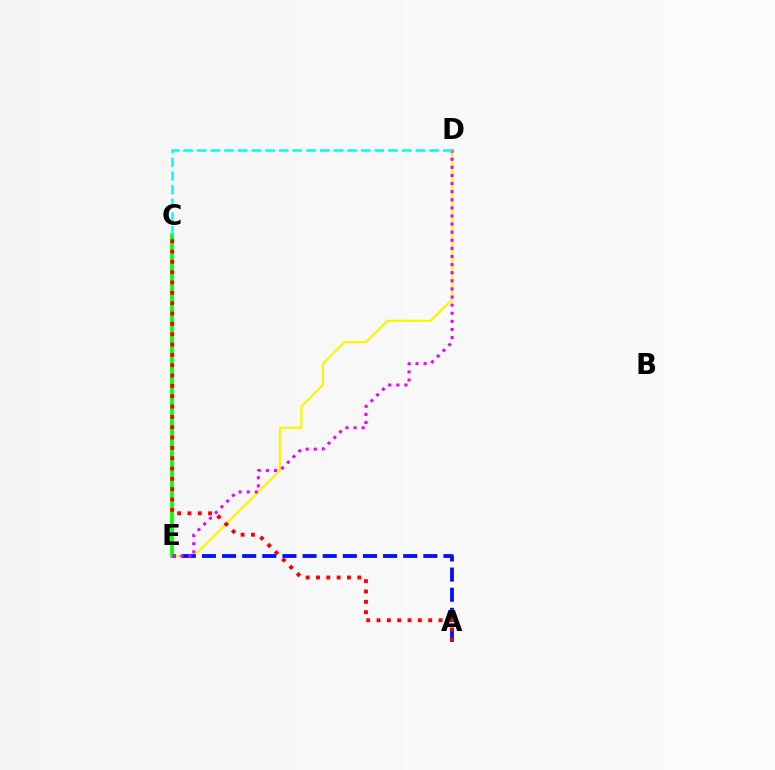{('D', 'E'): [{'color': '#fcf500', 'line_style': 'solid', 'thickness': 1.58}, {'color': '#ee00ff', 'line_style': 'dotted', 'thickness': 2.2}], ('A', 'E'): [{'color': '#0010ff', 'line_style': 'dashed', 'thickness': 2.73}], ('C', 'E'): [{'color': '#08ff00', 'line_style': 'solid', 'thickness': 2.68}], ('A', 'C'): [{'color': '#ff0000', 'line_style': 'dotted', 'thickness': 2.81}], ('C', 'D'): [{'color': '#00fff6', 'line_style': 'dashed', 'thickness': 1.86}]}